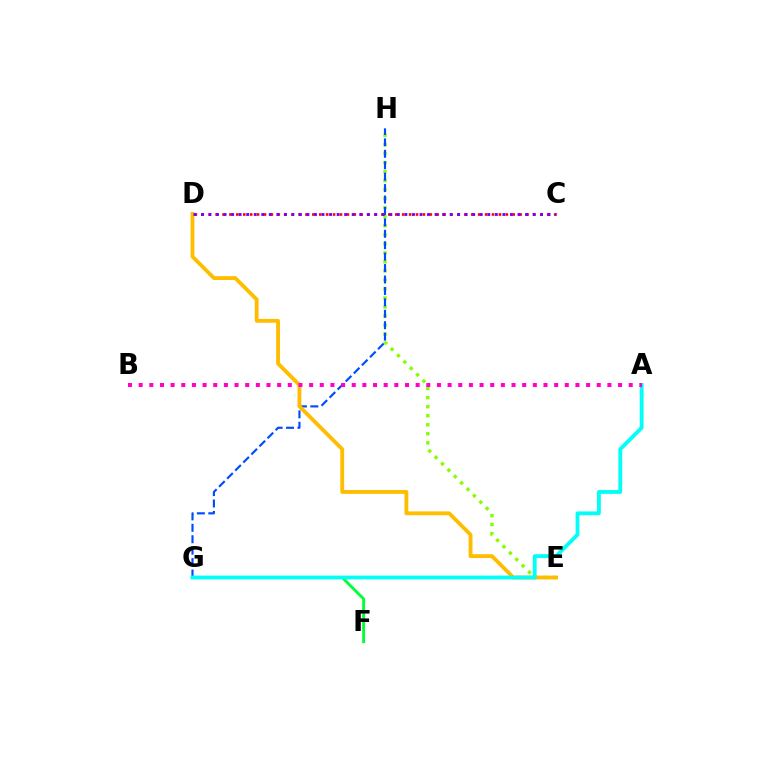{('F', 'G'): [{'color': '#00ff39', 'line_style': 'solid', 'thickness': 2.06}], ('E', 'H'): [{'color': '#84ff00', 'line_style': 'dotted', 'thickness': 2.45}], ('G', 'H'): [{'color': '#004bff', 'line_style': 'dashed', 'thickness': 1.55}], ('D', 'E'): [{'color': '#ffbd00', 'line_style': 'solid', 'thickness': 2.76}], ('A', 'G'): [{'color': '#00fff6', 'line_style': 'solid', 'thickness': 2.76}], ('C', 'D'): [{'color': '#ff0000', 'line_style': 'dotted', 'thickness': 1.88}, {'color': '#7200ff', 'line_style': 'dotted', 'thickness': 2.05}], ('A', 'B'): [{'color': '#ff00cf', 'line_style': 'dotted', 'thickness': 2.89}]}